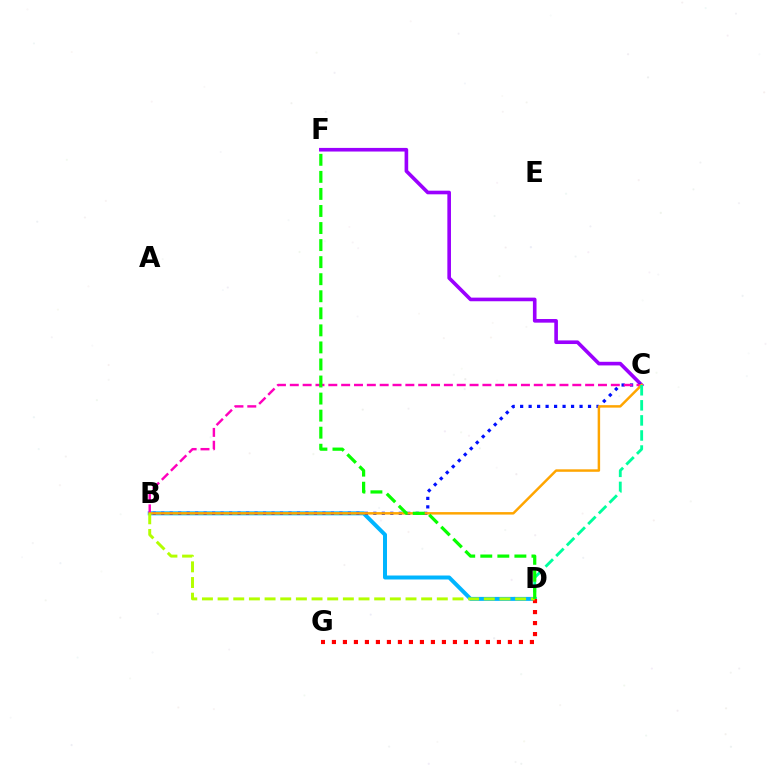{('C', 'F'): [{'color': '#9b00ff', 'line_style': 'solid', 'thickness': 2.61}], ('B', 'D'): [{'color': '#00b5ff', 'line_style': 'solid', 'thickness': 2.86}, {'color': '#b3ff00', 'line_style': 'dashed', 'thickness': 2.13}], ('B', 'C'): [{'color': '#0010ff', 'line_style': 'dotted', 'thickness': 2.31}, {'color': '#ff00bd', 'line_style': 'dashed', 'thickness': 1.74}, {'color': '#ffa500', 'line_style': 'solid', 'thickness': 1.78}], ('D', 'G'): [{'color': '#ff0000', 'line_style': 'dotted', 'thickness': 2.99}], ('C', 'D'): [{'color': '#00ff9d', 'line_style': 'dashed', 'thickness': 2.05}], ('D', 'F'): [{'color': '#08ff00', 'line_style': 'dashed', 'thickness': 2.32}]}